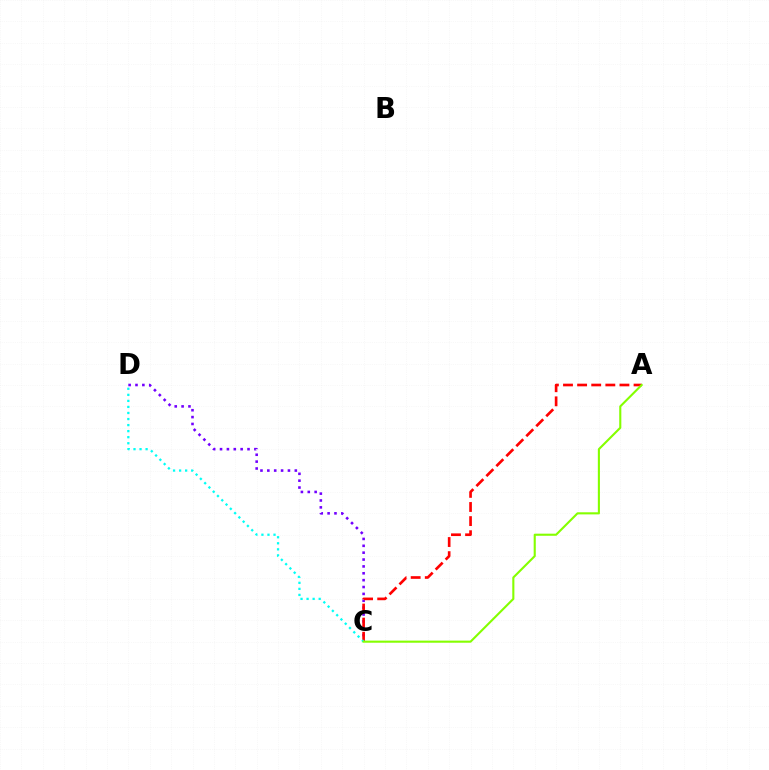{('C', 'D'): [{'color': '#7200ff', 'line_style': 'dotted', 'thickness': 1.87}, {'color': '#00fff6', 'line_style': 'dotted', 'thickness': 1.64}], ('A', 'C'): [{'color': '#ff0000', 'line_style': 'dashed', 'thickness': 1.92}, {'color': '#84ff00', 'line_style': 'solid', 'thickness': 1.52}]}